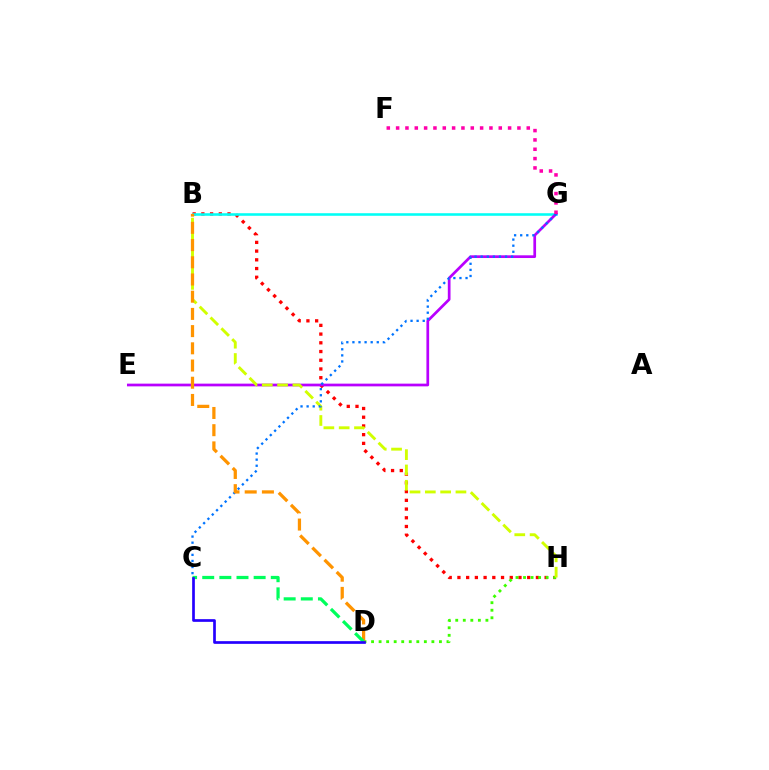{('B', 'H'): [{'color': '#ff0000', 'line_style': 'dotted', 'thickness': 2.37}, {'color': '#d1ff00', 'line_style': 'dashed', 'thickness': 2.08}], ('B', 'G'): [{'color': '#00fff6', 'line_style': 'solid', 'thickness': 1.85}], ('E', 'G'): [{'color': '#b900ff', 'line_style': 'solid', 'thickness': 1.96}], ('D', 'H'): [{'color': '#3dff00', 'line_style': 'dotted', 'thickness': 2.05}], ('C', 'G'): [{'color': '#0074ff', 'line_style': 'dotted', 'thickness': 1.65}], ('F', 'G'): [{'color': '#ff00ac', 'line_style': 'dotted', 'thickness': 2.54}], ('B', 'D'): [{'color': '#ff9400', 'line_style': 'dashed', 'thickness': 2.34}], ('C', 'D'): [{'color': '#00ff5c', 'line_style': 'dashed', 'thickness': 2.33}, {'color': '#2500ff', 'line_style': 'solid', 'thickness': 1.94}]}